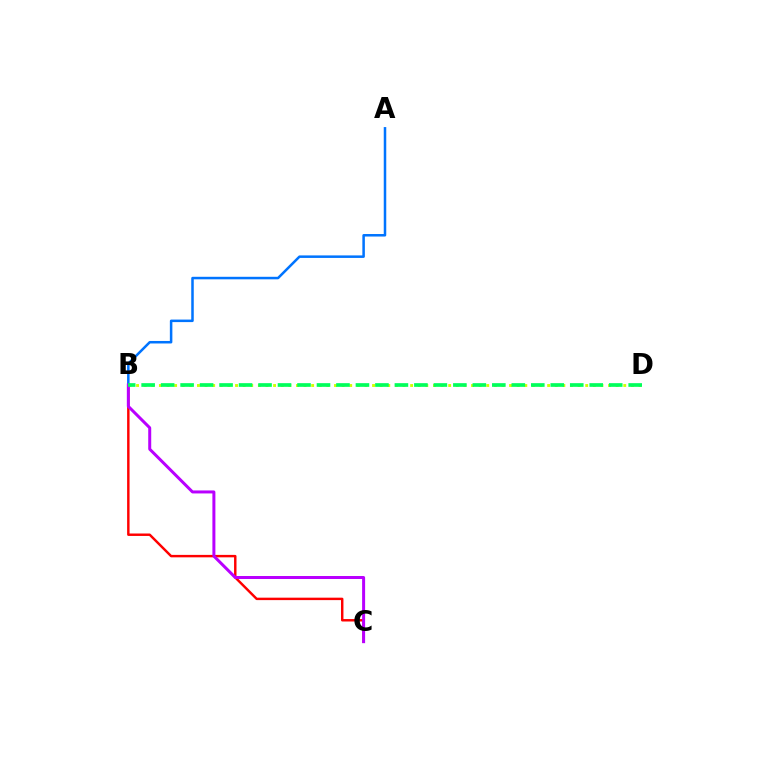{('B', 'C'): [{'color': '#ff0000', 'line_style': 'solid', 'thickness': 1.76}, {'color': '#b900ff', 'line_style': 'solid', 'thickness': 2.15}], ('A', 'B'): [{'color': '#0074ff', 'line_style': 'solid', 'thickness': 1.81}], ('B', 'D'): [{'color': '#d1ff00', 'line_style': 'dotted', 'thickness': 2.07}, {'color': '#00ff5c', 'line_style': 'dashed', 'thickness': 2.65}]}